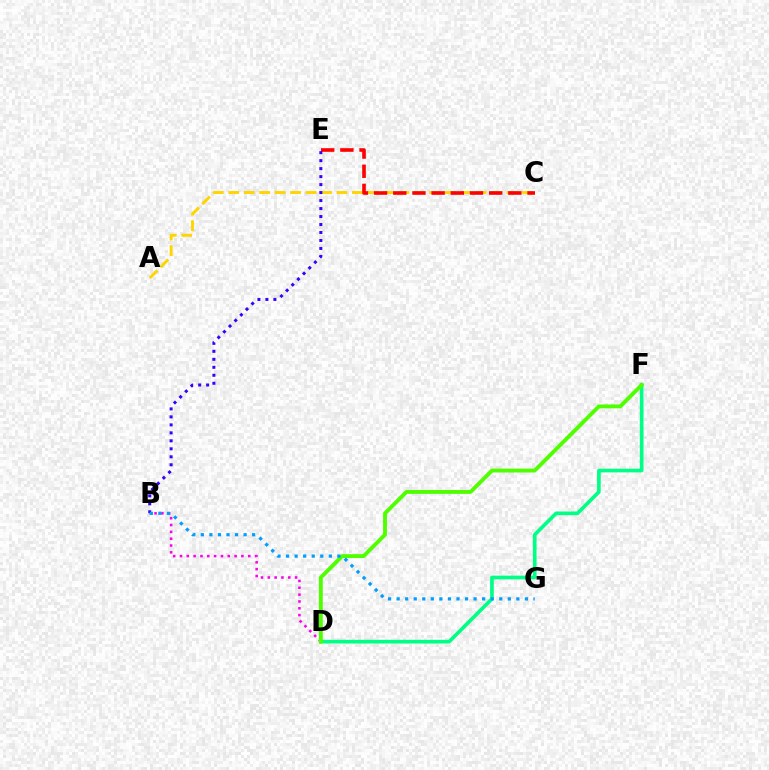{('B', 'D'): [{'color': '#ff00ed', 'line_style': 'dotted', 'thickness': 1.85}], ('A', 'C'): [{'color': '#ffd500', 'line_style': 'dashed', 'thickness': 2.1}], ('C', 'E'): [{'color': '#ff0000', 'line_style': 'dashed', 'thickness': 2.61}], ('B', 'E'): [{'color': '#3700ff', 'line_style': 'dotted', 'thickness': 2.17}], ('D', 'F'): [{'color': '#00ff86', 'line_style': 'solid', 'thickness': 2.63}, {'color': '#4fff00', 'line_style': 'solid', 'thickness': 2.79}], ('B', 'G'): [{'color': '#009eff', 'line_style': 'dotted', 'thickness': 2.32}]}